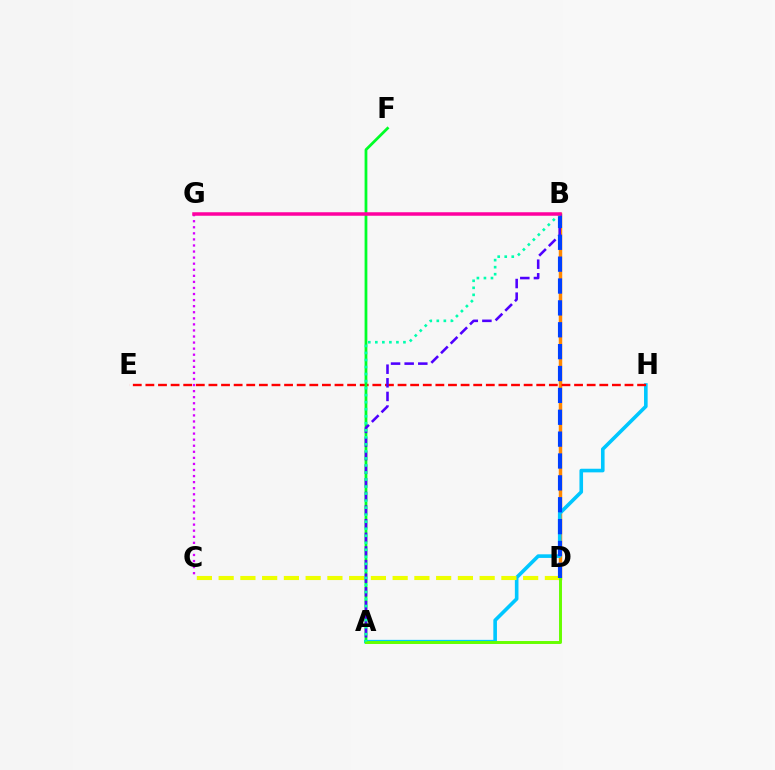{('B', 'D'): [{'color': '#ff8800', 'line_style': 'solid', 'thickness': 2.49}, {'color': '#003fff', 'line_style': 'dashed', 'thickness': 2.97}], ('A', 'H'): [{'color': '#00c7ff', 'line_style': 'solid', 'thickness': 2.6}], ('C', 'D'): [{'color': '#eeff00', 'line_style': 'dashed', 'thickness': 2.95}], ('E', 'H'): [{'color': '#ff0000', 'line_style': 'dashed', 'thickness': 1.71}], ('A', 'F'): [{'color': '#00ff27', 'line_style': 'solid', 'thickness': 1.99}], ('A', 'B'): [{'color': '#4f00ff', 'line_style': 'dashed', 'thickness': 1.85}, {'color': '#00ffaf', 'line_style': 'dotted', 'thickness': 1.91}], ('A', 'D'): [{'color': '#66ff00', 'line_style': 'solid', 'thickness': 2.12}], ('C', 'G'): [{'color': '#d600ff', 'line_style': 'dotted', 'thickness': 1.65}], ('B', 'G'): [{'color': '#ff00a0', 'line_style': 'solid', 'thickness': 2.52}]}